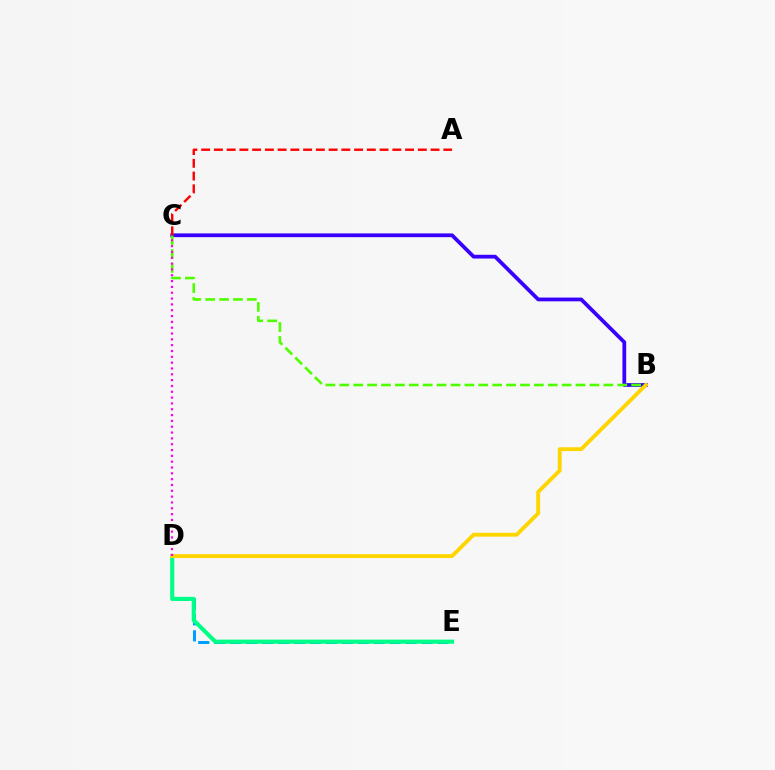{('D', 'E'): [{'color': '#009eff', 'line_style': 'dashed', 'thickness': 2.17}, {'color': '#00ff86', 'line_style': 'solid', 'thickness': 2.95}], ('B', 'C'): [{'color': '#3700ff', 'line_style': 'solid', 'thickness': 2.71}, {'color': '#4fff00', 'line_style': 'dashed', 'thickness': 1.89}], ('B', 'D'): [{'color': '#ffd500', 'line_style': 'solid', 'thickness': 2.78}], ('C', 'D'): [{'color': '#ff00ed', 'line_style': 'dotted', 'thickness': 1.58}], ('A', 'C'): [{'color': '#ff0000', 'line_style': 'dashed', 'thickness': 1.73}]}